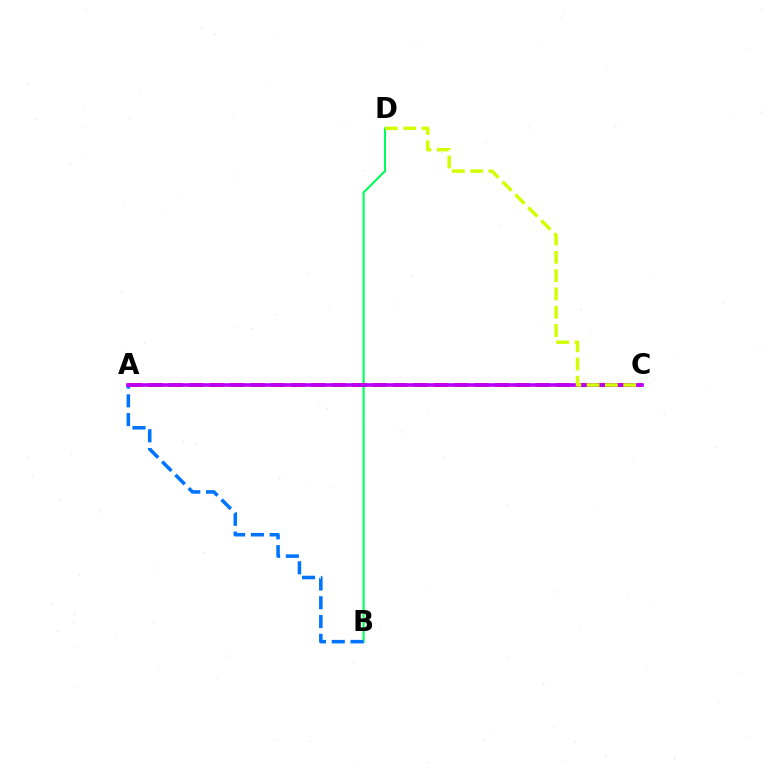{('B', 'D'): [{'color': '#00ff5c', 'line_style': 'solid', 'thickness': 1.52}], ('A', 'B'): [{'color': '#0074ff', 'line_style': 'dashed', 'thickness': 2.55}], ('A', 'C'): [{'color': '#ff0000', 'line_style': 'dashed', 'thickness': 2.77}, {'color': '#b900ff', 'line_style': 'solid', 'thickness': 2.6}], ('C', 'D'): [{'color': '#d1ff00', 'line_style': 'dashed', 'thickness': 2.49}]}